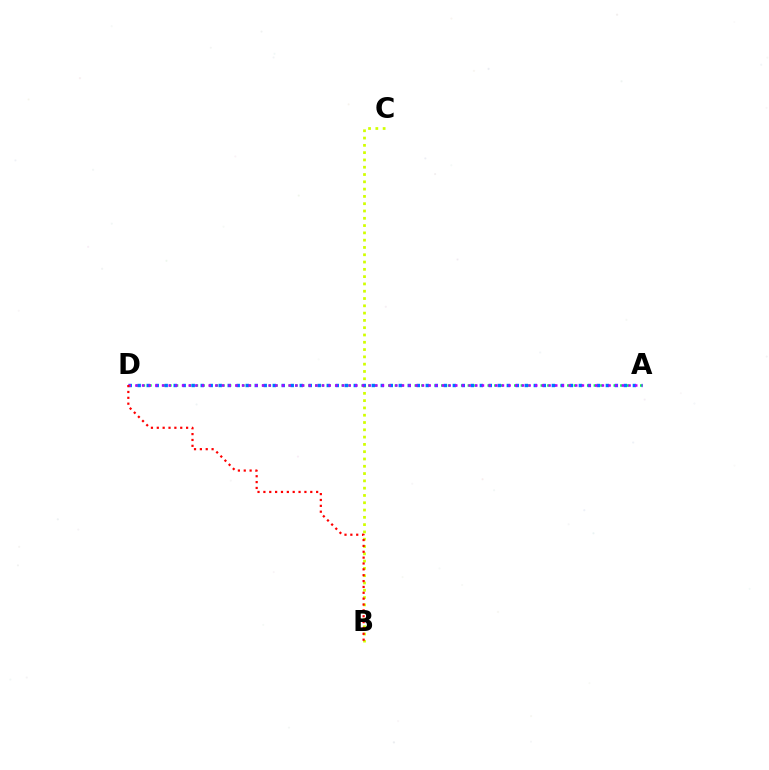{('B', 'C'): [{'color': '#d1ff00', 'line_style': 'dotted', 'thickness': 1.98}], ('A', 'D'): [{'color': '#00ff5c', 'line_style': 'dotted', 'thickness': 1.8}, {'color': '#0074ff', 'line_style': 'dotted', 'thickness': 2.45}, {'color': '#b900ff', 'line_style': 'dotted', 'thickness': 1.81}], ('B', 'D'): [{'color': '#ff0000', 'line_style': 'dotted', 'thickness': 1.59}]}